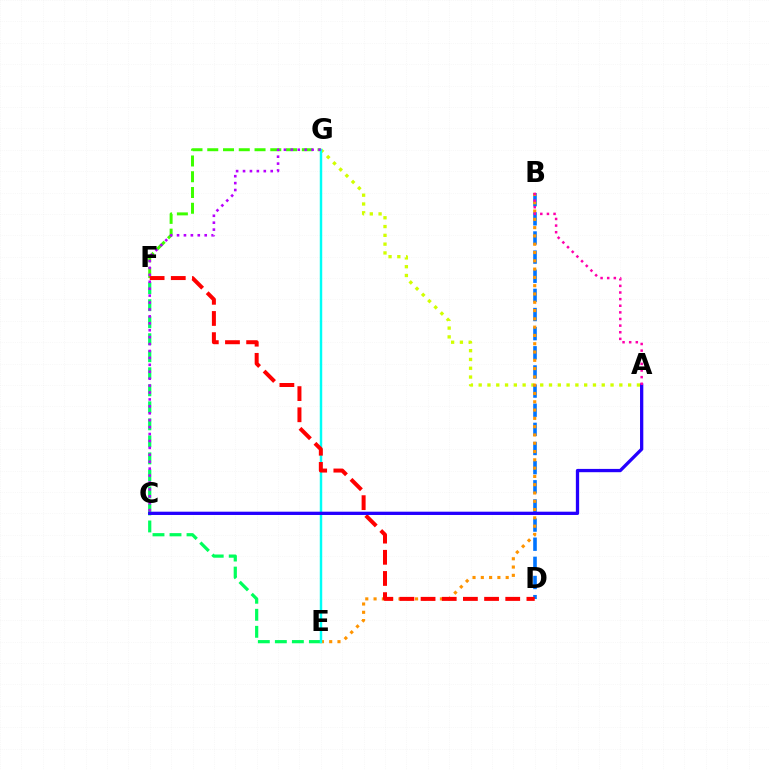{('A', 'G'): [{'color': '#d1ff00', 'line_style': 'dotted', 'thickness': 2.39}], ('E', 'F'): [{'color': '#00ff5c', 'line_style': 'dashed', 'thickness': 2.31}], ('F', 'G'): [{'color': '#3dff00', 'line_style': 'dashed', 'thickness': 2.14}], ('B', 'D'): [{'color': '#0074ff', 'line_style': 'dashed', 'thickness': 2.6}], ('B', 'E'): [{'color': '#ff9400', 'line_style': 'dotted', 'thickness': 2.25}], ('E', 'G'): [{'color': '#00fff6', 'line_style': 'solid', 'thickness': 1.76}], ('D', 'F'): [{'color': '#ff0000', 'line_style': 'dashed', 'thickness': 2.88}], ('A', 'C'): [{'color': '#2500ff', 'line_style': 'solid', 'thickness': 2.37}], ('C', 'G'): [{'color': '#b900ff', 'line_style': 'dotted', 'thickness': 1.88}], ('A', 'B'): [{'color': '#ff00ac', 'line_style': 'dotted', 'thickness': 1.8}]}